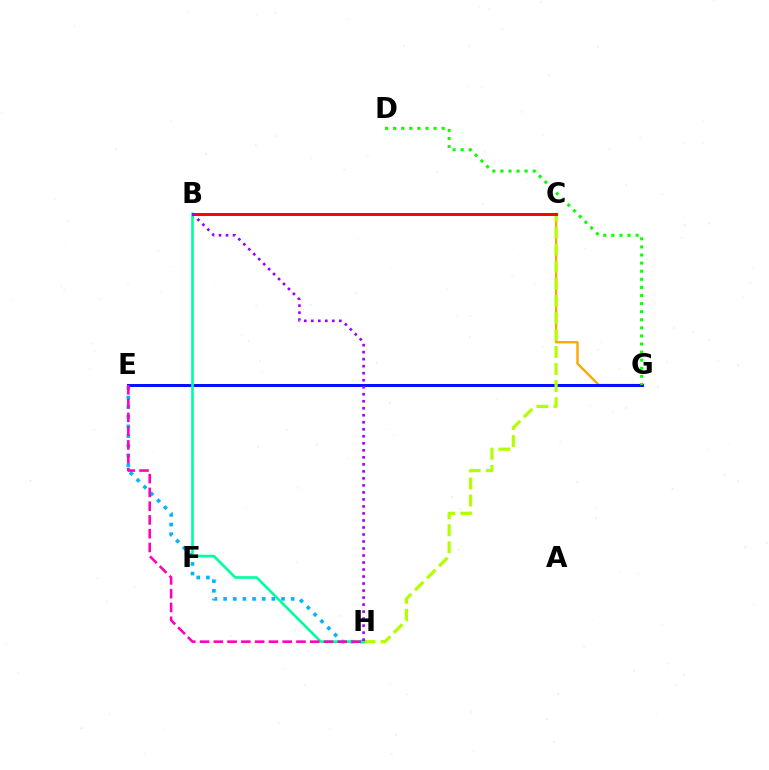{('C', 'G'): [{'color': '#ffa500', 'line_style': 'solid', 'thickness': 1.69}], ('E', 'H'): [{'color': '#00b5ff', 'line_style': 'dotted', 'thickness': 2.62}, {'color': '#ff00bd', 'line_style': 'dashed', 'thickness': 1.87}], ('E', 'G'): [{'color': '#0010ff', 'line_style': 'solid', 'thickness': 2.13}], ('C', 'H'): [{'color': '#b3ff00', 'line_style': 'dashed', 'thickness': 2.32}], ('B', 'H'): [{'color': '#00ff9d', 'line_style': 'solid', 'thickness': 1.92}, {'color': '#9b00ff', 'line_style': 'dotted', 'thickness': 1.91}], ('B', 'C'): [{'color': '#ff0000', 'line_style': 'solid', 'thickness': 2.13}], ('D', 'G'): [{'color': '#08ff00', 'line_style': 'dotted', 'thickness': 2.2}]}